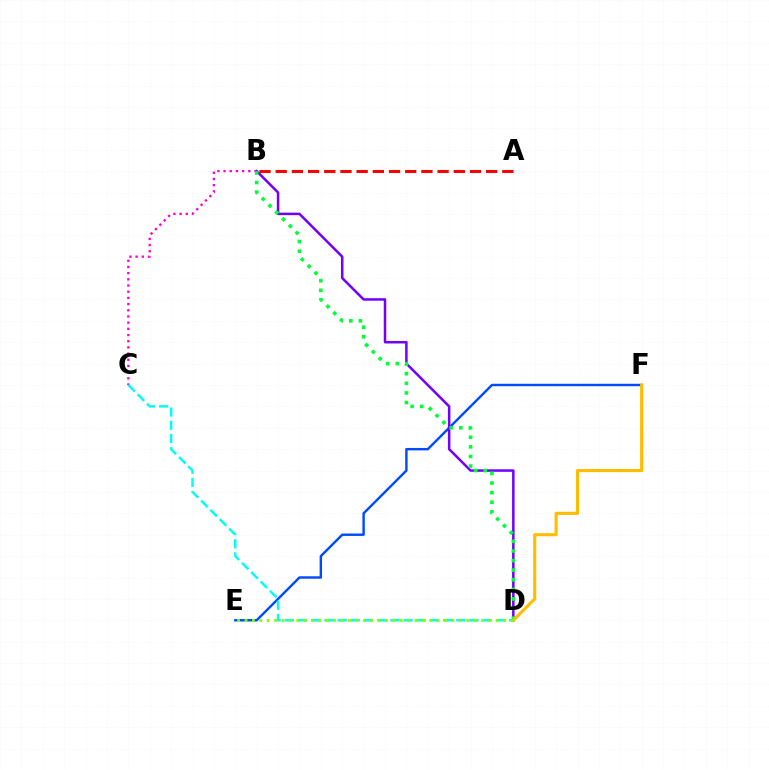{('A', 'B'): [{'color': '#ff0000', 'line_style': 'dashed', 'thickness': 2.2}], ('E', 'F'): [{'color': '#004bff', 'line_style': 'solid', 'thickness': 1.75}], ('B', 'C'): [{'color': '#ff00cf', 'line_style': 'dotted', 'thickness': 1.68}], ('B', 'D'): [{'color': '#7200ff', 'line_style': 'solid', 'thickness': 1.81}, {'color': '#00ff39', 'line_style': 'dotted', 'thickness': 2.61}], ('D', 'F'): [{'color': '#ffbd00', 'line_style': 'solid', 'thickness': 2.25}], ('C', 'D'): [{'color': '#00fff6', 'line_style': 'dashed', 'thickness': 1.79}], ('D', 'E'): [{'color': '#84ff00', 'line_style': 'dotted', 'thickness': 2.01}]}